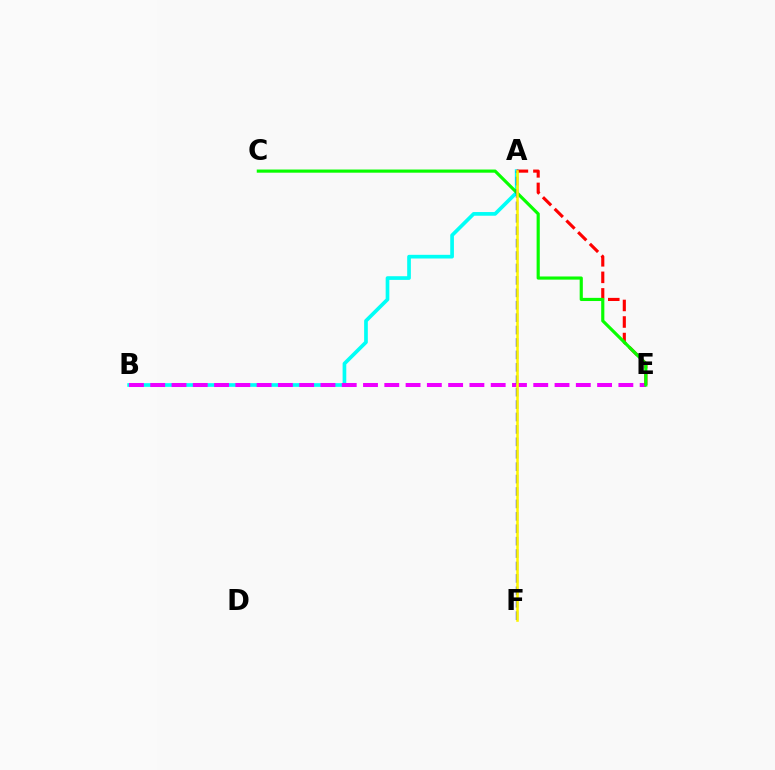{('A', 'B'): [{'color': '#00fff6', 'line_style': 'solid', 'thickness': 2.65}], ('B', 'E'): [{'color': '#ee00ff', 'line_style': 'dashed', 'thickness': 2.89}], ('A', 'E'): [{'color': '#ff0000', 'line_style': 'dashed', 'thickness': 2.25}], ('C', 'E'): [{'color': '#08ff00', 'line_style': 'solid', 'thickness': 2.27}], ('A', 'F'): [{'color': '#0010ff', 'line_style': 'dashed', 'thickness': 1.69}, {'color': '#fcf500', 'line_style': 'solid', 'thickness': 1.85}]}